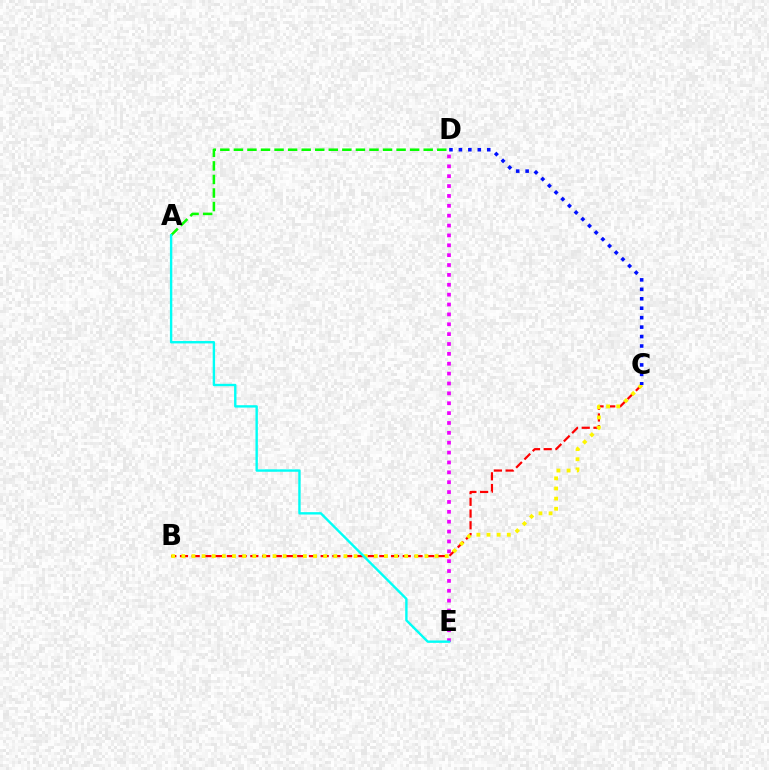{('B', 'C'): [{'color': '#ff0000', 'line_style': 'dashed', 'thickness': 1.59}, {'color': '#fcf500', 'line_style': 'dotted', 'thickness': 2.75}], ('D', 'E'): [{'color': '#ee00ff', 'line_style': 'dotted', 'thickness': 2.68}], ('A', 'D'): [{'color': '#08ff00', 'line_style': 'dashed', 'thickness': 1.84}], ('A', 'E'): [{'color': '#00fff6', 'line_style': 'solid', 'thickness': 1.72}], ('C', 'D'): [{'color': '#0010ff', 'line_style': 'dotted', 'thickness': 2.57}]}